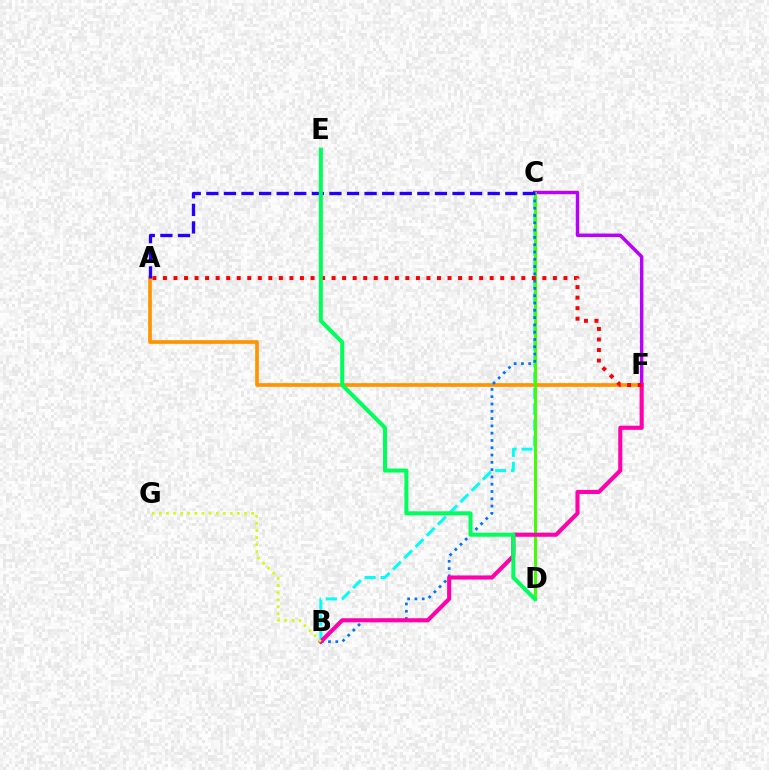{('C', 'F'): [{'color': '#b900ff', 'line_style': 'solid', 'thickness': 2.48}], ('A', 'F'): [{'color': '#ff9400', 'line_style': 'solid', 'thickness': 2.65}, {'color': '#ff0000', 'line_style': 'dotted', 'thickness': 2.86}], ('B', 'C'): [{'color': '#00fff6', 'line_style': 'dashed', 'thickness': 2.16}, {'color': '#0074ff', 'line_style': 'dotted', 'thickness': 1.98}], ('C', 'D'): [{'color': '#3dff00', 'line_style': 'solid', 'thickness': 2.1}], ('A', 'C'): [{'color': '#2500ff', 'line_style': 'dashed', 'thickness': 2.39}], ('B', 'F'): [{'color': '#ff00ac', 'line_style': 'solid', 'thickness': 2.95}], ('B', 'G'): [{'color': '#d1ff00', 'line_style': 'dotted', 'thickness': 1.93}], ('D', 'E'): [{'color': '#00ff5c', 'line_style': 'solid', 'thickness': 2.9}]}